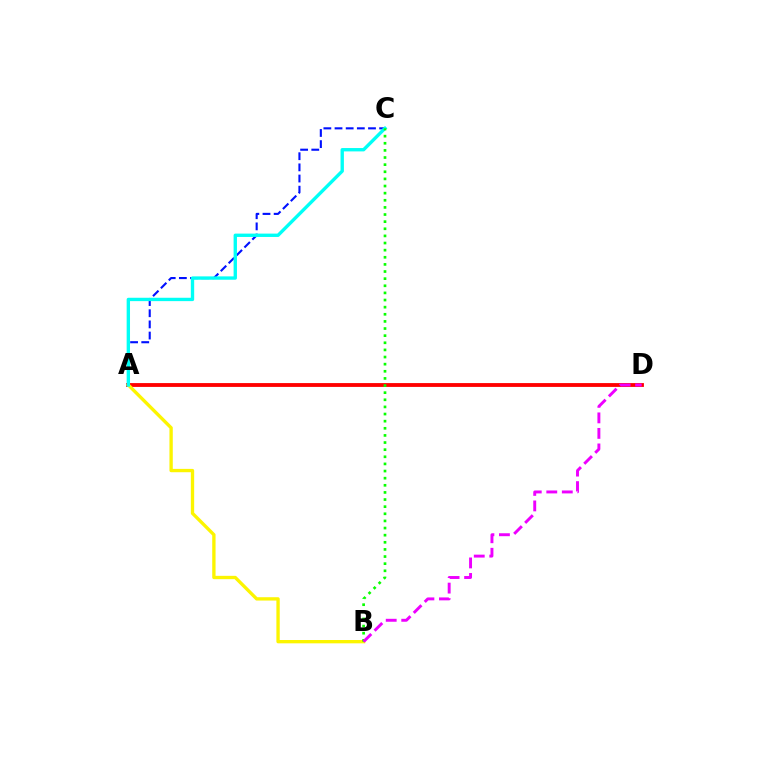{('A', 'D'): [{'color': '#ff0000', 'line_style': 'solid', 'thickness': 2.75}], ('A', 'B'): [{'color': '#fcf500', 'line_style': 'solid', 'thickness': 2.4}], ('A', 'C'): [{'color': '#0010ff', 'line_style': 'dashed', 'thickness': 1.52}, {'color': '#00fff6', 'line_style': 'solid', 'thickness': 2.42}], ('B', 'C'): [{'color': '#08ff00', 'line_style': 'dotted', 'thickness': 1.94}], ('B', 'D'): [{'color': '#ee00ff', 'line_style': 'dashed', 'thickness': 2.11}]}